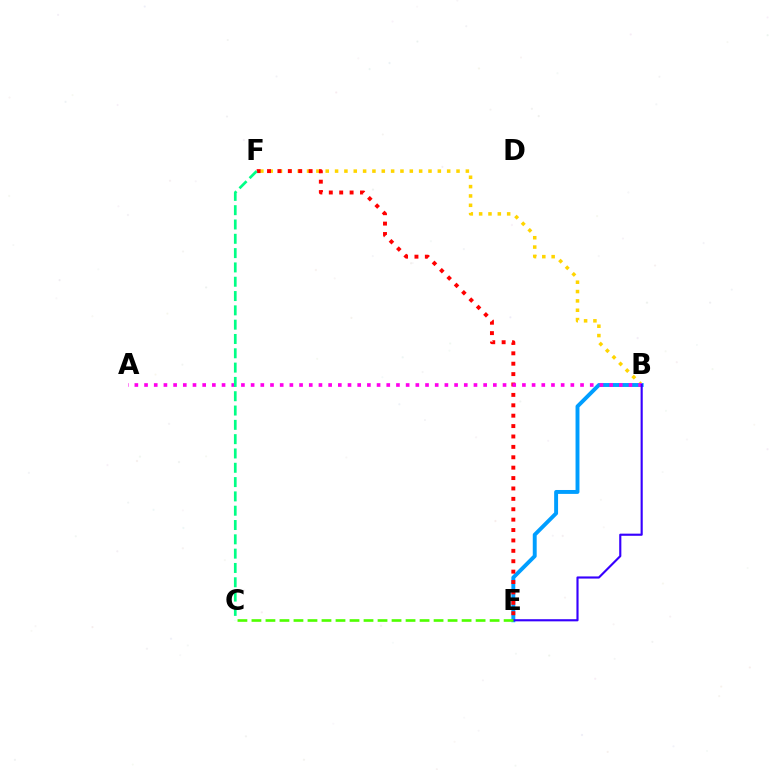{('B', 'F'): [{'color': '#ffd500', 'line_style': 'dotted', 'thickness': 2.54}], ('B', 'E'): [{'color': '#009eff', 'line_style': 'solid', 'thickness': 2.82}, {'color': '#3700ff', 'line_style': 'solid', 'thickness': 1.54}], ('E', 'F'): [{'color': '#ff0000', 'line_style': 'dotted', 'thickness': 2.82}], ('A', 'B'): [{'color': '#ff00ed', 'line_style': 'dotted', 'thickness': 2.63}], ('C', 'F'): [{'color': '#00ff86', 'line_style': 'dashed', 'thickness': 1.94}], ('C', 'E'): [{'color': '#4fff00', 'line_style': 'dashed', 'thickness': 1.9}]}